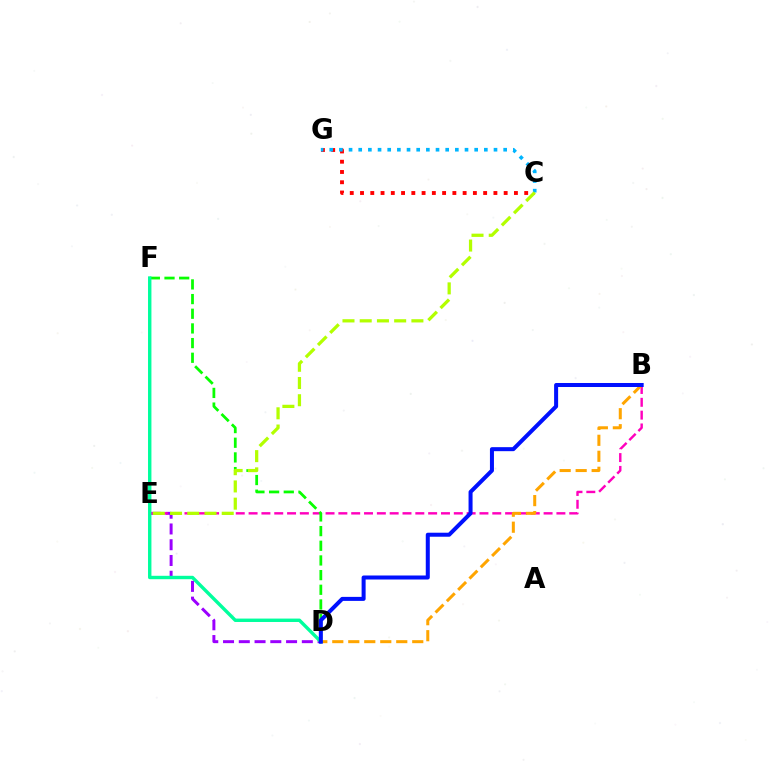{('D', 'E'): [{'color': '#9b00ff', 'line_style': 'dashed', 'thickness': 2.14}], ('C', 'G'): [{'color': '#ff0000', 'line_style': 'dotted', 'thickness': 2.79}, {'color': '#00b5ff', 'line_style': 'dotted', 'thickness': 2.63}], ('B', 'E'): [{'color': '#ff00bd', 'line_style': 'dashed', 'thickness': 1.74}], ('D', 'F'): [{'color': '#08ff00', 'line_style': 'dashed', 'thickness': 1.99}, {'color': '#00ff9d', 'line_style': 'solid', 'thickness': 2.45}], ('B', 'D'): [{'color': '#ffa500', 'line_style': 'dashed', 'thickness': 2.17}, {'color': '#0010ff', 'line_style': 'solid', 'thickness': 2.89}], ('C', 'E'): [{'color': '#b3ff00', 'line_style': 'dashed', 'thickness': 2.34}]}